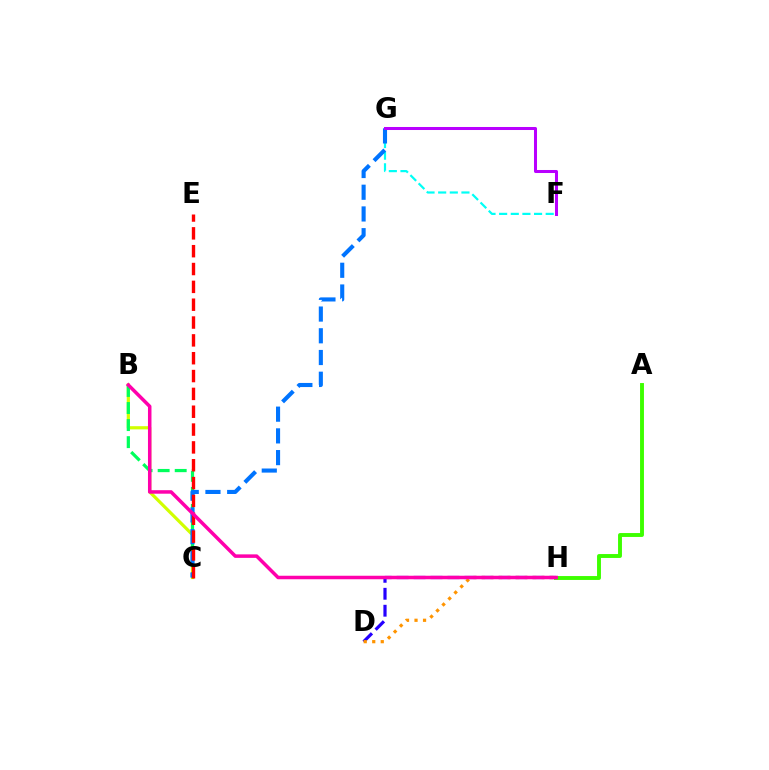{('D', 'H'): [{'color': '#2500ff', 'line_style': 'dashed', 'thickness': 2.3}, {'color': '#ff9400', 'line_style': 'dotted', 'thickness': 2.32}], ('A', 'H'): [{'color': '#3dff00', 'line_style': 'solid', 'thickness': 2.81}], ('F', 'G'): [{'color': '#00fff6', 'line_style': 'dashed', 'thickness': 1.58}, {'color': '#b900ff', 'line_style': 'solid', 'thickness': 2.17}], ('B', 'C'): [{'color': '#d1ff00', 'line_style': 'solid', 'thickness': 2.3}, {'color': '#00ff5c', 'line_style': 'dashed', 'thickness': 2.32}], ('C', 'G'): [{'color': '#0074ff', 'line_style': 'dashed', 'thickness': 2.95}], ('C', 'E'): [{'color': '#ff0000', 'line_style': 'dashed', 'thickness': 2.42}], ('B', 'H'): [{'color': '#ff00ac', 'line_style': 'solid', 'thickness': 2.52}]}